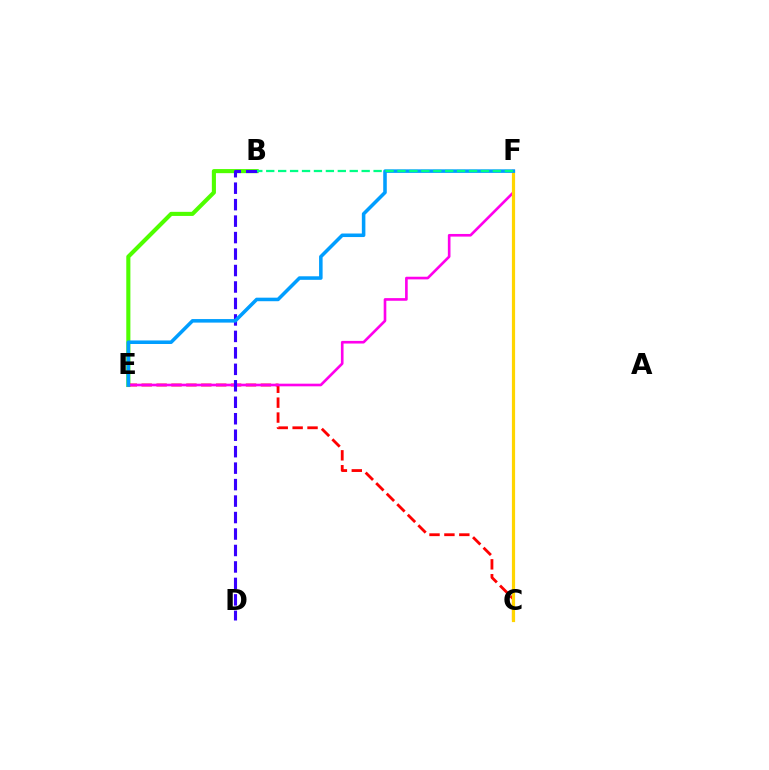{('B', 'E'): [{'color': '#4fff00', 'line_style': 'solid', 'thickness': 2.95}], ('C', 'E'): [{'color': '#ff0000', 'line_style': 'dashed', 'thickness': 2.02}], ('E', 'F'): [{'color': '#ff00ed', 'line_style': 'solid', 'thickness': 1.9}, {'color': '#009eff', 'line_style': 'solid', 'thickness': 2.55}], ('C', 'F'): [{'color': '#ffd500', 'line_style': 'solid', 'thickness': 2.3}], ('B', 'D'): [{'color': '#3700ff', 'line_style': 'dashed', 'thickness': 2.24}], ('B', 'F'): [{'color': '#00ff86', 'line_style': 'dashed', 'thickness': 1.62}]}